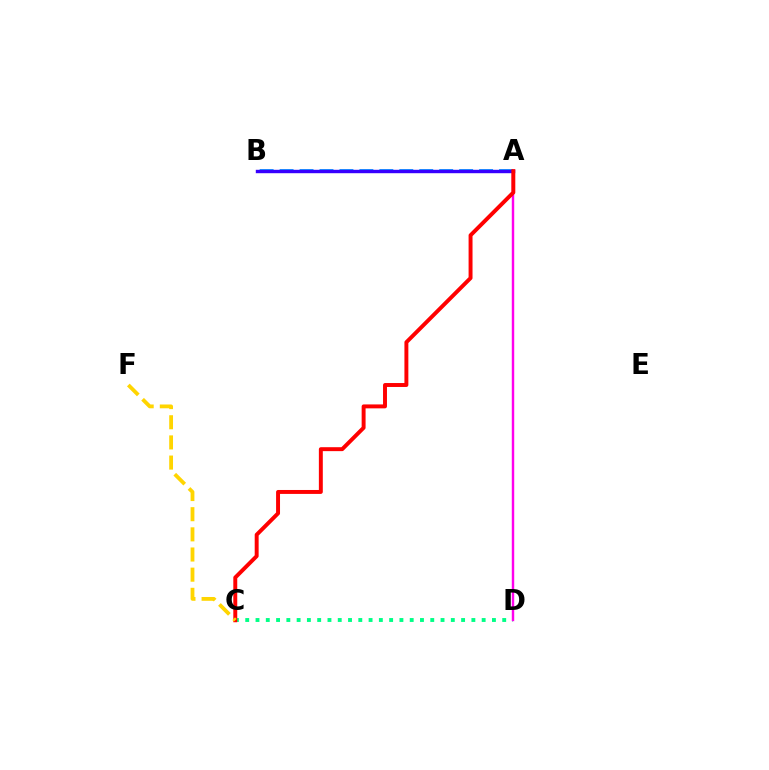{('C', 'D'): [{'color': '#00ff86', 'line_style': 'dotted', 'thickness': 2.79}], ('A', 'B'): [{'color': '#4fff00', 'line_style': 'dotted', 'thickness': 2.05}, {'color': '#009eff', 'line_style': 'dashed', 'thickness': 2.71}, {'color': '#3700ff', 'line_style': 'solid', 'thickness': 2.45}], ('A', 'D'): [{'color': '#ff00ed', 'line_style': 'solid', 'thickness': 1.75}], ('A', 'C'): [{'color': '#ff0000', 'line_style': 'solid', 'thickness': 2.83}], ('C', 'F'): [{'color': '#ffd500', 'line_style': 'dashed', 'thickness': 2.74}]}